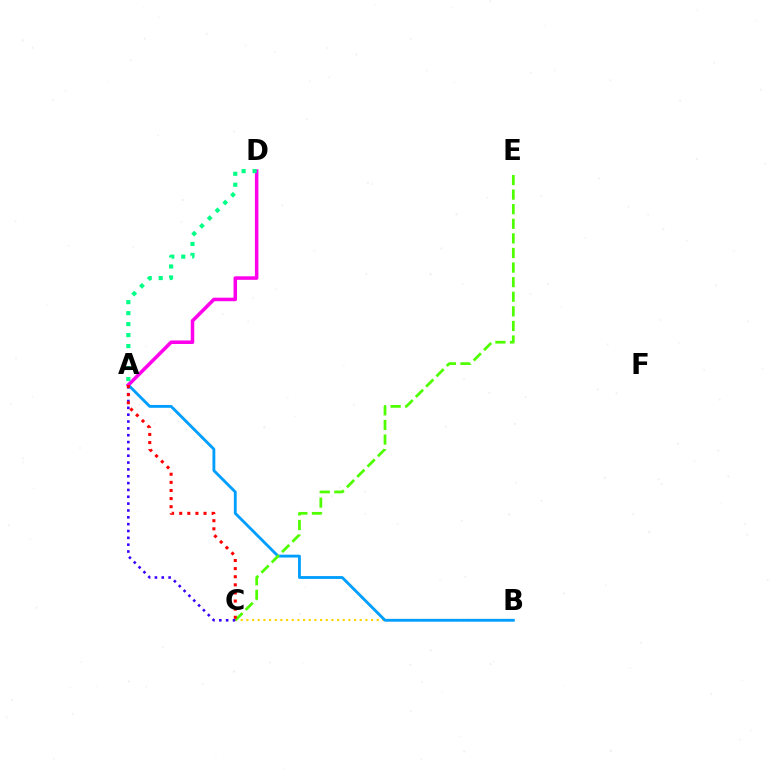{('B', 'C'): [{'color': '#ffd500', 'line_style': 'dotted', 'thickness': 1.54}], ('A', 'B'): [{'color': '#009eff', 'line_style': 'solid', 'thickness': 2.04}], ('A', 'D'): [{'color': '#ff00ed', 'line_style': 'solid', 'thickness': 2.54}, {'color': '#00ff86', 'line_style': 'dotted', 'thickness': 2.98}], ('C', 'E'): [{'color': '#4fff00', 'line_style': 'dashed', 'thickness': 1.98}], ('A', 'C'): [{'color': '#3700ff', 'line_style': 'dotted', 'thickness': 1.86}, {'color': '#ff0000', 'line_style': 'dotted', 'thickness': 2.2}]}